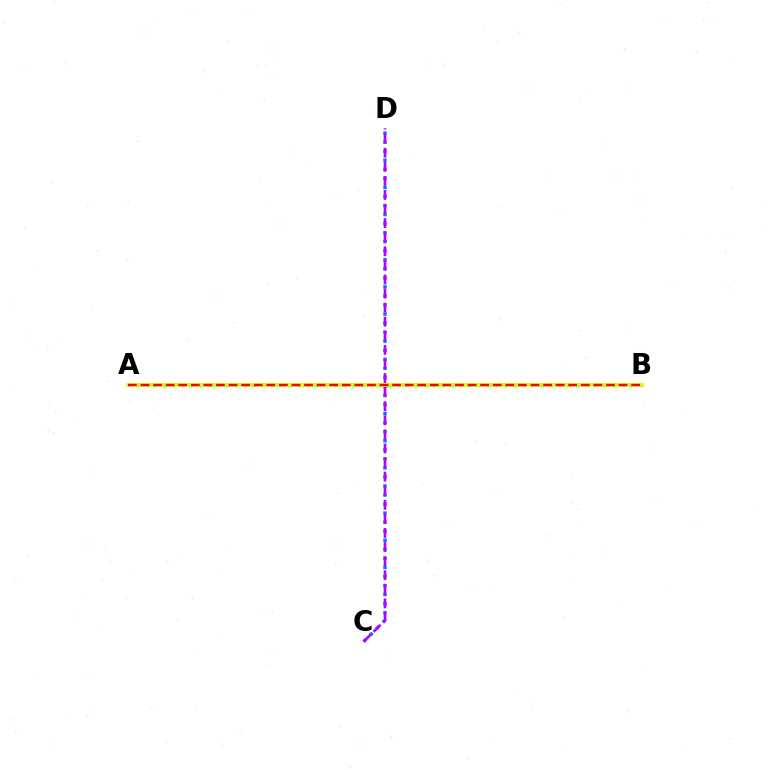{('C', 'D'): [{'color': '#0074ff', 'line_style': 'dotted', 'thickness': 2.46}, {'color': '#b900ff', 'line_style': 'dashed', 'thickness': 1.91}], ('A', 'B'): [{'color': '#00ff5c', 'line_style': 'dotted', 'thickness': 2.44}, {'color': '#d1ff00', 'line_style': 'solid', 'thickness': 2.67}, {'color': '#ff0000', 'line_style': 'dashed', 'thickness': 1.71}]}